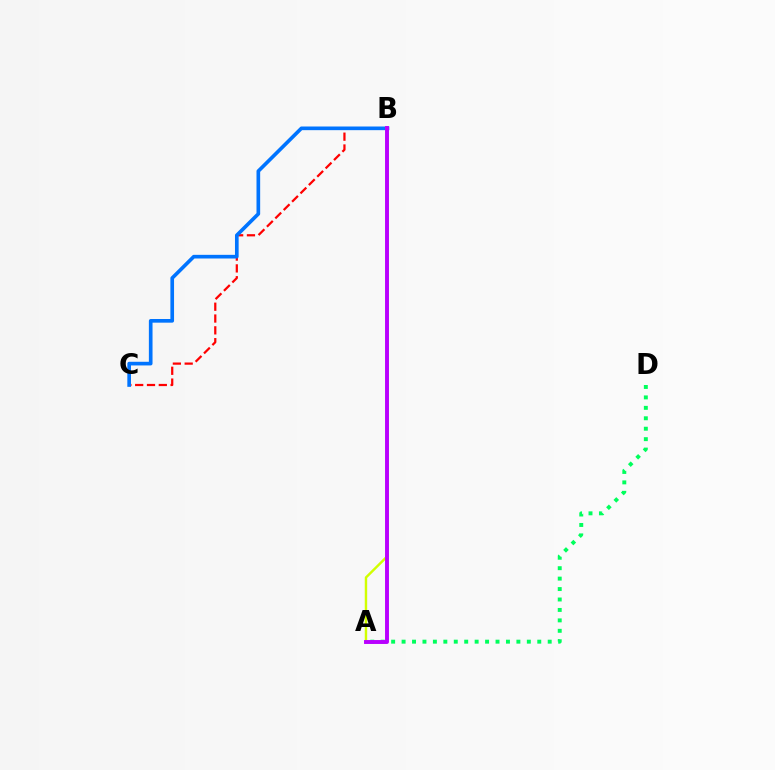{('B', 'C'): [{'color': '#ff0000', 'line_style': 'dashed', 'thickness': 1.61}, {'color': '#0074ff', 'line_style': 'solid', 'thickness': 2.63}], ('A', 'B'): [{'color': '#d1ff00', 'line_style': 'solid', 'thickness': 1.74}, {'color': '#b900ff', 'line_style': 'solid', 'thickness': 2.82}], ('A', 'D'): [{'color': '#00ff5c', 'line_style': 'dotted', 'thickness': 2.84}]}